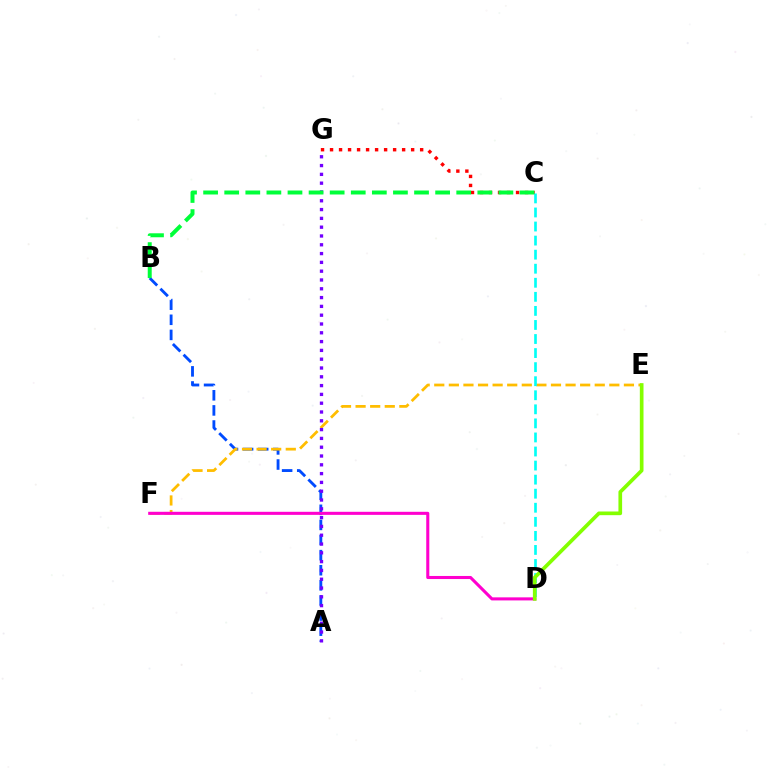{('C', 'G'): [{'color': '#ff0000', 'line_style': 'dotted', 'thickness': 2.45}], ('A', 'B'): [{'color': '#004bff', 'line_style': 'dashed', 'thickness': 2.05}], ('E', 'F'): [{'color': '#ffbd00', 'line_style': 'dashed', 'thickness': 1.98}], ('A', 'G'): [{'color': '#7200ff', 'line_style': 'dotted', 'thickness': 2.39}], ('C', 'D'): [{'color': '#00fff6', 'line_style': 'dashed', 'thickness': 1.91}], ('D', 'F'): [{'color': '#ff00cf', 'line_style': 'solid', 'thickness': 2.21}], ('B', 'C'): [{'color': '#00ff39', 'line_style': 'dashed', 'thickness': 2.87}], ('D', 'E'): [{'color': '#84ff00', 'line_style': 'solid', 'thickness': 2.65}]}